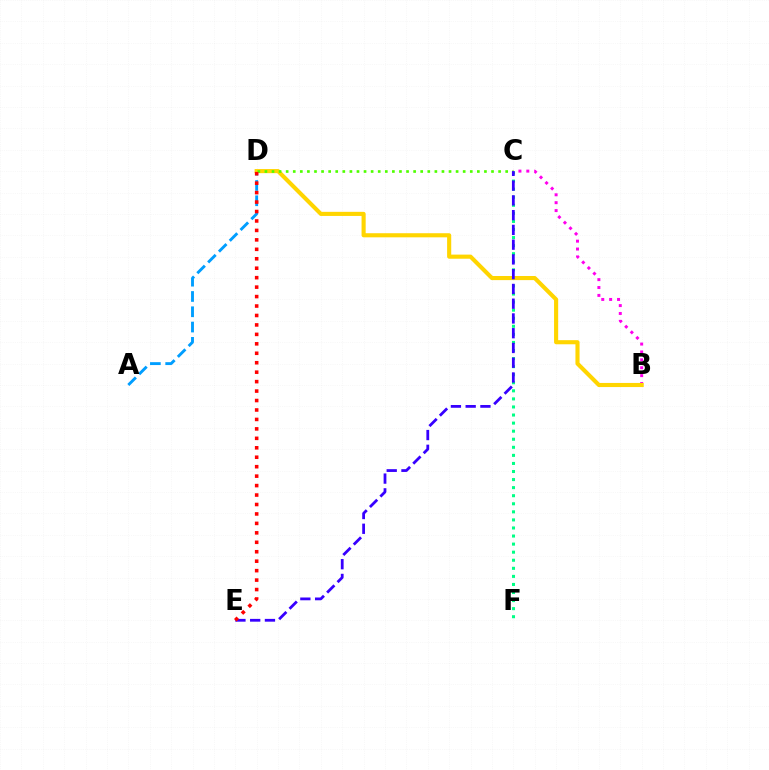{('C', 'F'): [{'color': '#00ff86', 'line_style': 'dotted', 'thickness': 2.19}], ('A', 'D'): [{'color': '#009eff', 'line_style': 'dashed', 'thickness': 2.08}], ('B', 'C'): [{'color': '#ff00ed', 'line_style': 'dotted', 'thickness': 2.14}], ('B', 'D'): [{'color': '#ffd500', 'line_style': 'solid', 'thickness': 2.96}], ('C', 'D'): [{'color': '#4fff00', 'line_style': 'dotted', 'thickness': 1.92}], ('C', 'E'): [{'color': '#3700ff', 'line_style': 'dashed', 'thickness': 2.0}], ('D', 'E'): [{'color': '#ff0000', 'line_style': 'dotted', 'thickness': 2.57}]}